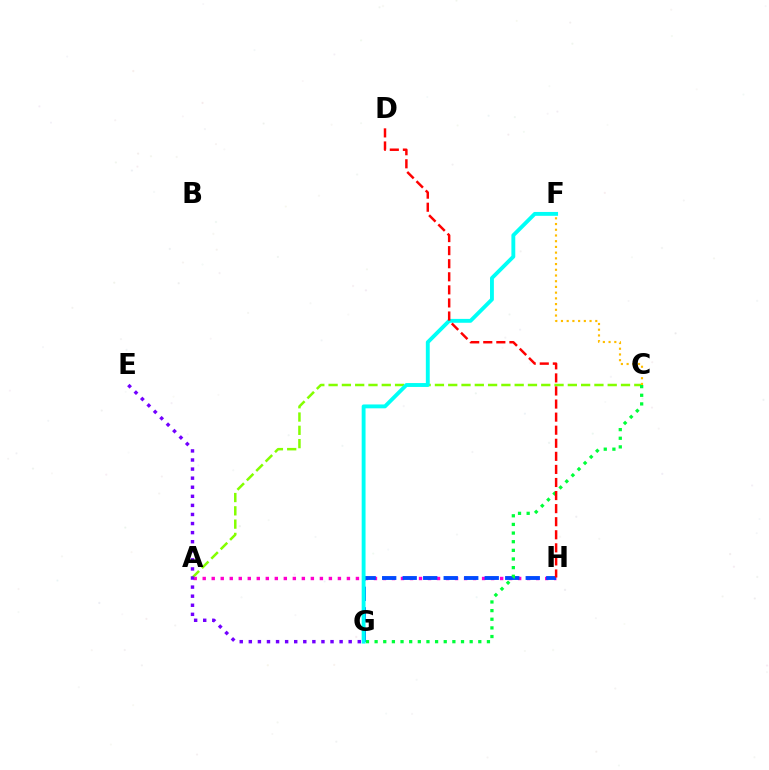{('A', 'H'): [{'color': '#ff00cf', 'line_style': 'dotted', 'thickness': 2.45}], ('G', 'H'): [{'color': '#004bff', 'line_style': 'dashed', 'thickness': 2.79}], ('A', 'C'): [{'color': '#84ff00', 'line_style': 'dashed', 'thickness': 1.81}], ('C', 'G'): [{'color': '#00ff39', 'line_style': 'dotted', 'thickness': 2.35}], ('C', 'F'): [{'color': '#ffbd00', 'line_style': 'dotted', 'thickness': 1.55}], ('F', 'G'): [{'color': '#00fff6', 'line_style': 'solid', 'thickness': 2.79}], ('E', 'G'): [{'color': '#7200ff', 'line_style': 'dotted', 'thickness': 2.47}], ('D', 'H'): [{'color': '#ff0000', 'line_style': 'dashed', 'thickness': 1.78}]}